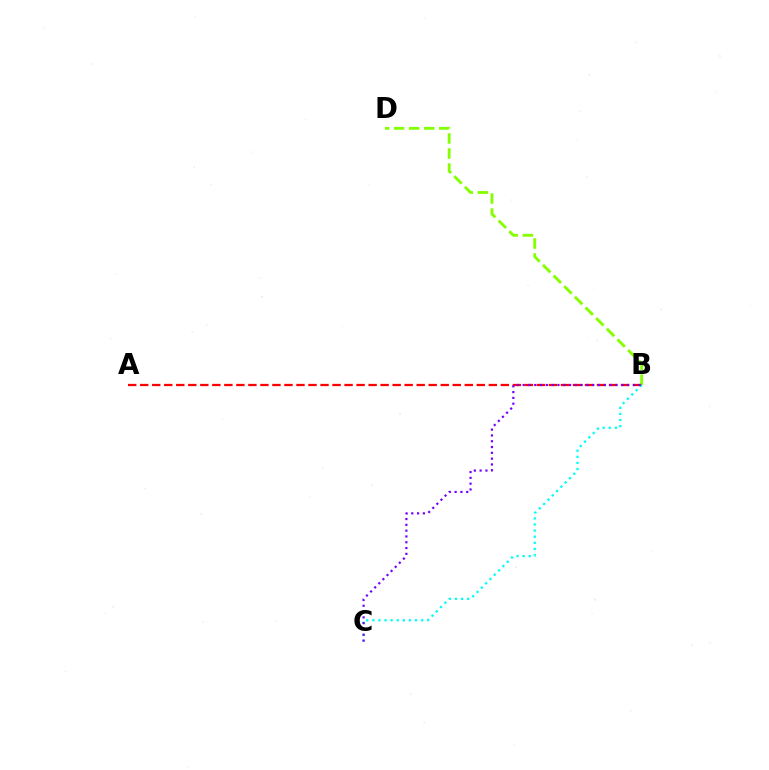{('B', 'D'): [{'color': '#84ff00', 'line_style': 'dashed', 'thickness': 2.04}], ('A', 'B'): [{'color': '#ff0000', 'line_style': 'dashed', 'thickness': 1.63}], ('B', 'C'): [{'color': '#00fff6', 'line_style': 'dotted', 'thickness': 1.66}, {'color': '#7200ff', 'line_style': 'dotted', 'thickness': 1.58}]}